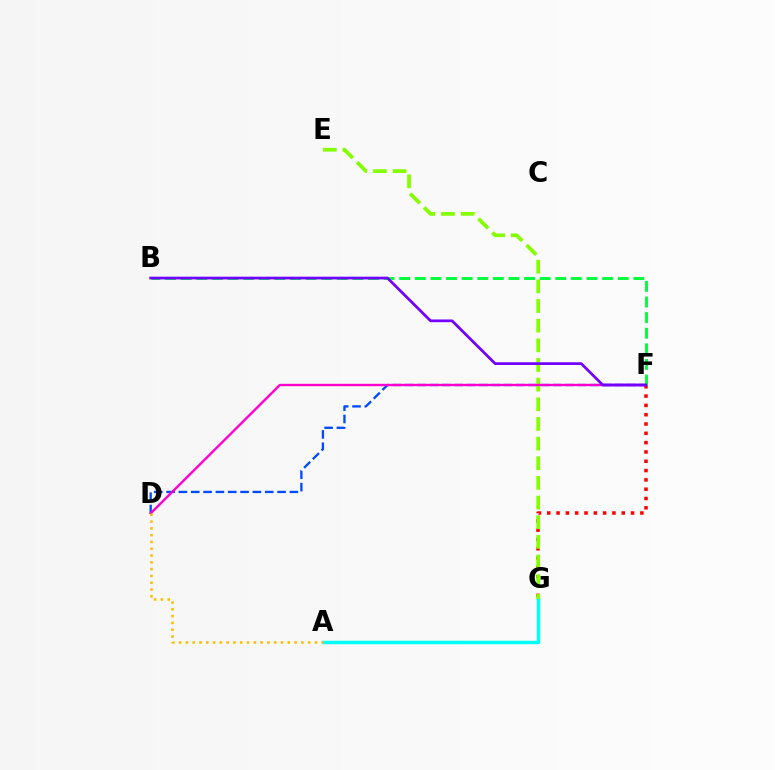{('F', 'G'): [{'color': '#ff0000', 'line_style': 'dotted', 'thickness': 2.53}], ('A', 'G'): [{'color': '#00fff6', 'line_style': 'solid', 'thickness': 2.49}], ('D', 'F'): [{'color': '#004bff', 'line_style': 'dashed', 'thickness': 1.67}, {'color': '#ff00cf', 'line_style': 'solid', 'thickness': 1.71}], ('E', 'G'): [{'color': '#84ff00', 'line_style': 'dashed', 'thickness': 2.67}], ('B', 'F'): [{'color': '#00ff39', 'line_style': 'dashed', 'thickness': 2.12}, {'color': '#7200ff', 'line_style': 'solid', 'thickness': 1.97}], ('A', 'D'): [{'color': '#ffbd00', 'line_style': 'dotted', 'thickness': 1.85}]}